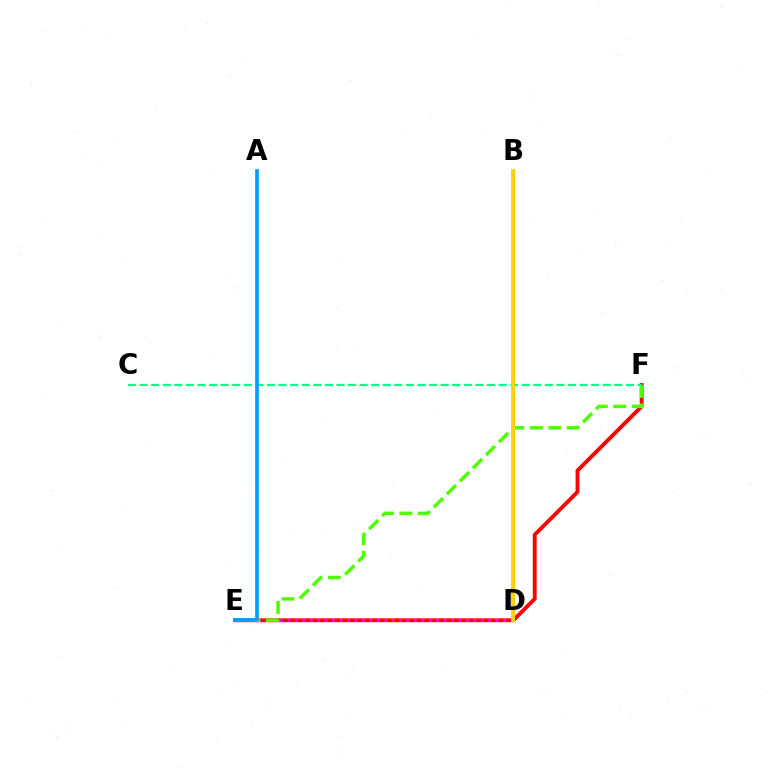{('E', 'F'): [{'color': '#ff0000', 'line_style': 'solid', 'thickness': 2.77}, {'color': '#4fff00', 'line_style': 'dashed', 'thickness': 2.5}], ('D', 'E'): [{'color': '#ff00ed', 'line_style': 'dotted', 'thickness': 2.02}], ('B', 'D'): [{'color': '#3700ff', 'line_style': 'solid', 'thickness': 2.24}, {'color': '#ffd500', 'line_style': 'solid', 'thickness': 2.8}], ('C', 'F'): [{'color': '#00ff86', 'line_style': 'dashed', 'thickness': 1.57}], ('A', 'E'): [{'color': '#009eff', 'line_style': 'solid', 'thickness': 2.65}]}